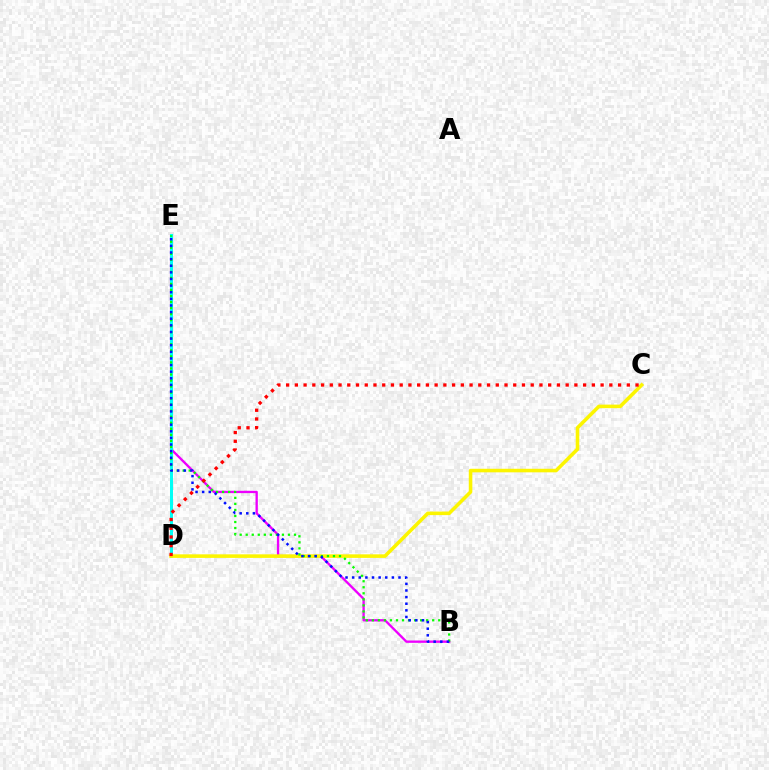{('B', 'E'): [{'color': '#ee00ff', 'line_style': 'solid', 'thickness': 1.68}, {'color': '#08ff00', 'line_style': 'dotted', 'thickness': 1.64}, {'color': '#0010ff', 'line_style': 'dotted', 'thickness': 1.8}], ('D', 'E'): [{'color': '#00fff6', 'line_style': 'solid', 'thickness': 2.17}], ('C', 'D'): [{'color': '#fcf500', 'line_style': 'solid', 'thickness': 2.57}, {'color': '#ff0000', 'line_style': 'dotted', 'thickness': 2.37}]}